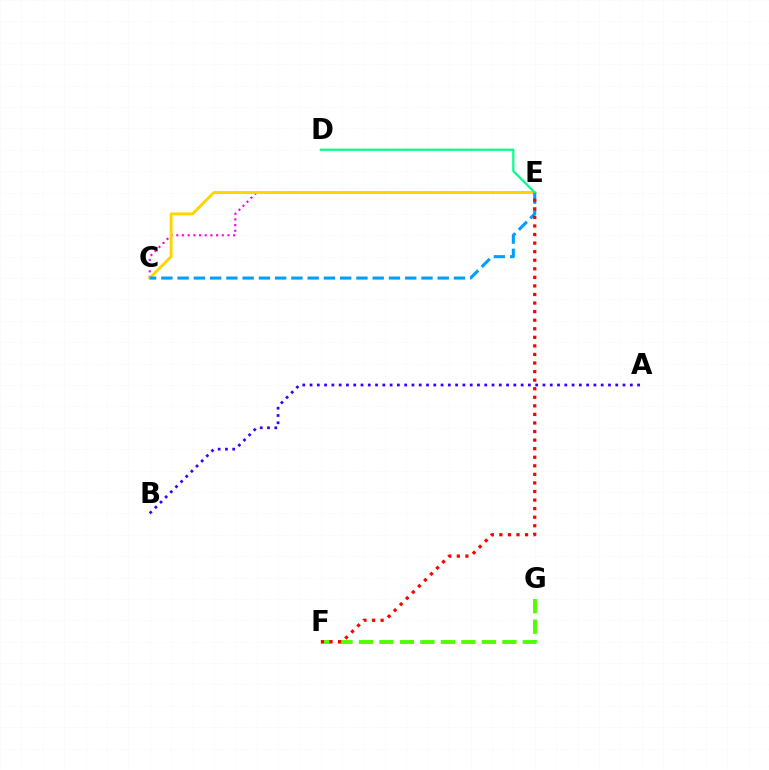{('C', 'E'): [{'color': '#ff00ed', 'line_style': 'dotted', 'thickness': 1.54}, {'color': '#ffd500', 'line_style': 'solid', 'thickness': 2.1}, {'color': '#009eff', 'line_style': 'dashed', 'thickness': 2.21}], ('A', 'B'): [{'color': '#3700ff', 'line_style': 'dotted', 'thickness': 1.98}], ('F', 'G'): [{'color': '#4fff00', 'line_style': 'dashed', 'thickness': 2.78}], ('E', 'F'): [{'color': '#ff0000', 'line_style': 'dotted', 'thickness': 2.33}], ('D', 'E'): [{'color': '#00ff86', 'line_style': 'solid', 'thickness': 1.58}]}